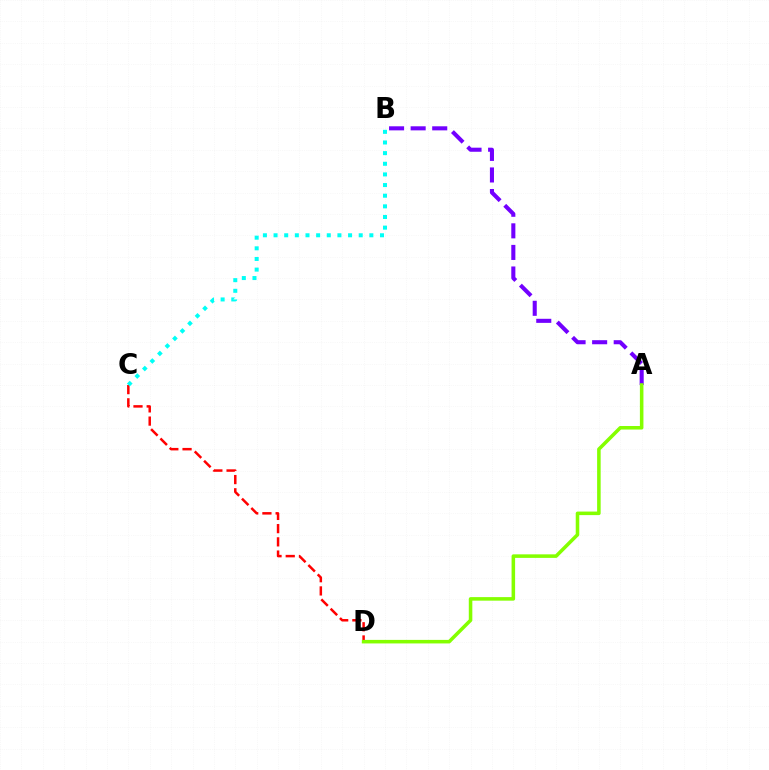{('A', 'B'): [{'color': '#7200ff', 'line_style': 'dashed', 'thickness': 2.93}], ('C', 'D'): [{'color': '#ff0000', 'line_style': 'dashed', 'thickness': 1.8}], ('B', 'C'): [{'color': '#00fff6', 'line_style': 'dotted', 'thickness': 2.89}], ('A', 'D'): [{'color': '#84ff00', 'line_style': 'solid', 'thickness': 2.55}]}